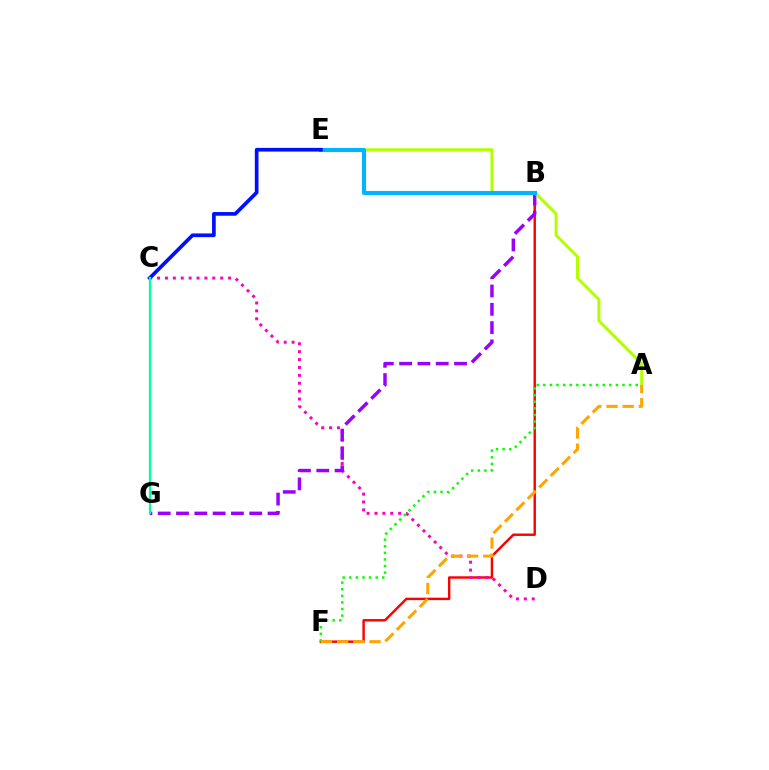{('B', 'F'): [{'color': '#ff0000', 'line_style': 'solid', 'thickness': 1.74}], ('C', 'D'): [{'color': '#ff00bd', 'line_style': 'dotted', 'thickness': 2.14}], ('B', 'G'): [{'color': '#9b00ff', 'line_style': 'dashed', 'thickness': 2.49}], ('A', 'E'): [{'color': '#b3ff00', 'line_style': 'solid', 'thickness': 2.16}], ('A', 'F'): [{'color': '#08ff00', 'line_style': 'dotted', 'thickness': 1.79}, {'color': '#ffa500', 'line_style': 'dashed', 'thickness': 2.2}], ('B', 'E'): [{'color': '#00b5ff', 'line_style': 'solid', 'thickness': 2.93}], ('C', 'E'): [{'color': '#0010ff', 'line_style': 'solid', 'thickness': 2.66}], ('C', 'G'): [{'color': '#00ff9d', 'line_style': 'solid', 'thickness': 1.61}]}